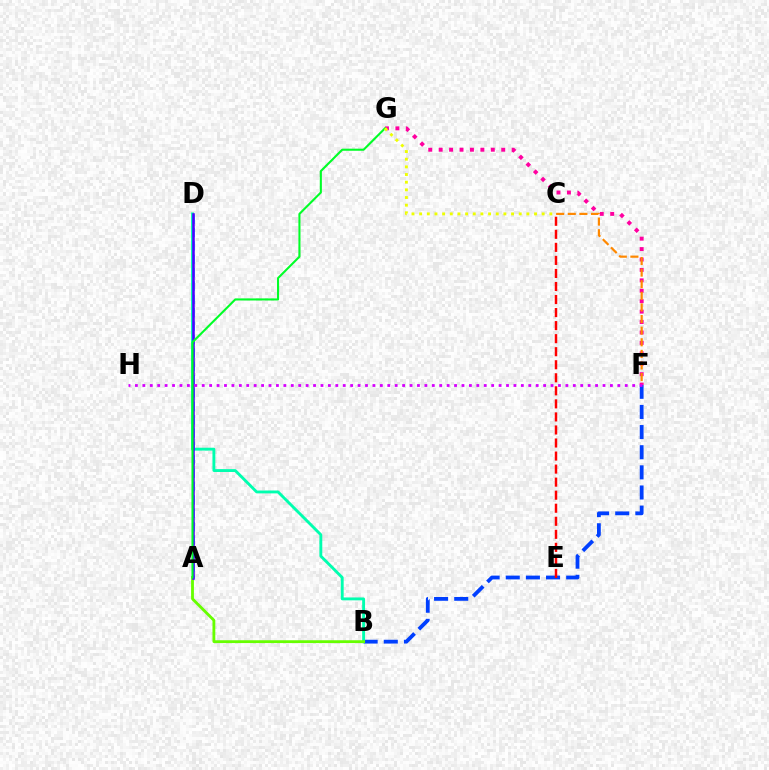{('B', 'F'): [{'color': '#003fff', 'line_style': 'dashed', 'thickness': 2.74}], ('B', 'D'): [{'color': '#00ffaf', 'line_style': 'solid', 'thickness': 2.07}], ('A', 'D'): [{'color': '#00c7ff', 'line_style': 'dashed', 'thickness': 1.82}, {'color': '#4f00ff', 'line_style': 'solid', 'thickness': 1.83}], ('F', 'G'): [{'color': '#ff00a0', 'line_style': 'dotted', 'thickness': 2.83}], ('A', 'B'): [{'color': '#66ff00', 'line_style': 'solid', 'thickness': 2.03}], ('C', 'F'): [{'color': '#ff8800', 'line_style': 'dashed', 'thickness': 1.58}], ('C', 'E'): [{'color': '#ff0000', 'line_style': 'dashed', 'thickness': 1.77}], ('F', 'H'): [{'color': '#d600ff', 'line_style': 'dotted', 'thickness': 2.02}], ('A', 'G'): [{'color': '#00ff27', 'line_style': 'solid', 'thickness': 1.51}], ('C', 'G'): [{'color': '#eeff00', 'line_style': 'dotted', 'thickness': 2.08}]}